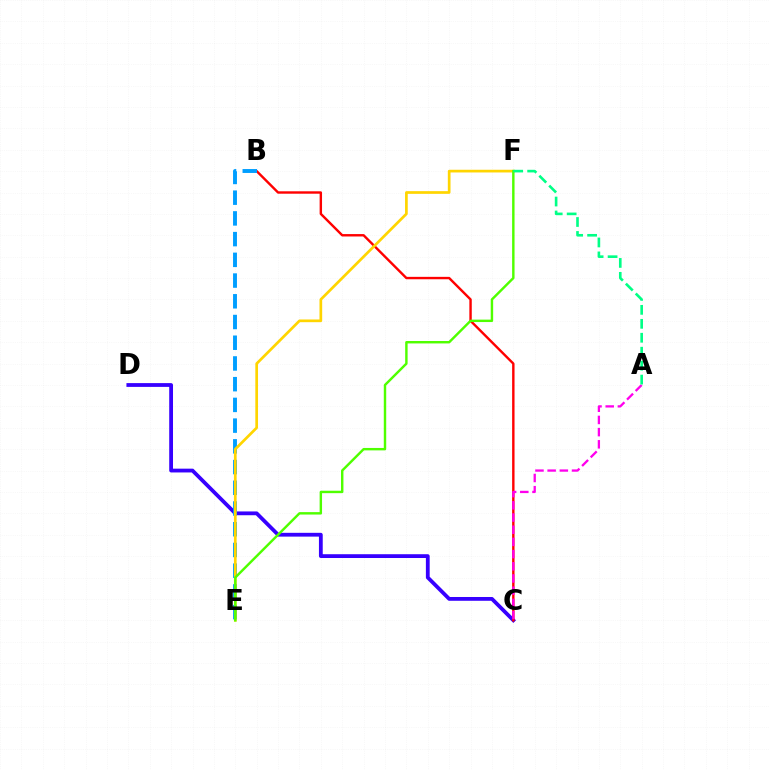{('C', 'D'): [{'color': '#3700ff', 'line_style': 'solid', 'thickness': 2.73}], ('B', 'C'): [{'color': '#ff0000', 'line_style': 'solid', 'thickness': 1.73}], ('B', 'E'): [{'color': '#009eff', 'line_style': 'dashed', 'thickness': 2.82}], ('E', 'F'): [{'color': '#ffd500', 'line_style': 'solid', 'thickness': 1.95}, {'color': '#4fff00', 'line_style': 'solid', 'thickness': 1.75}], ('A', 'C'): [{'color': '#ff00ed', 'line_style': 'dashed', 'thickness': 1.66}], ('A', 'F'): [{'color': '#00ff86', 'line_style': 'dashed', 'thickness': 1.9}]}